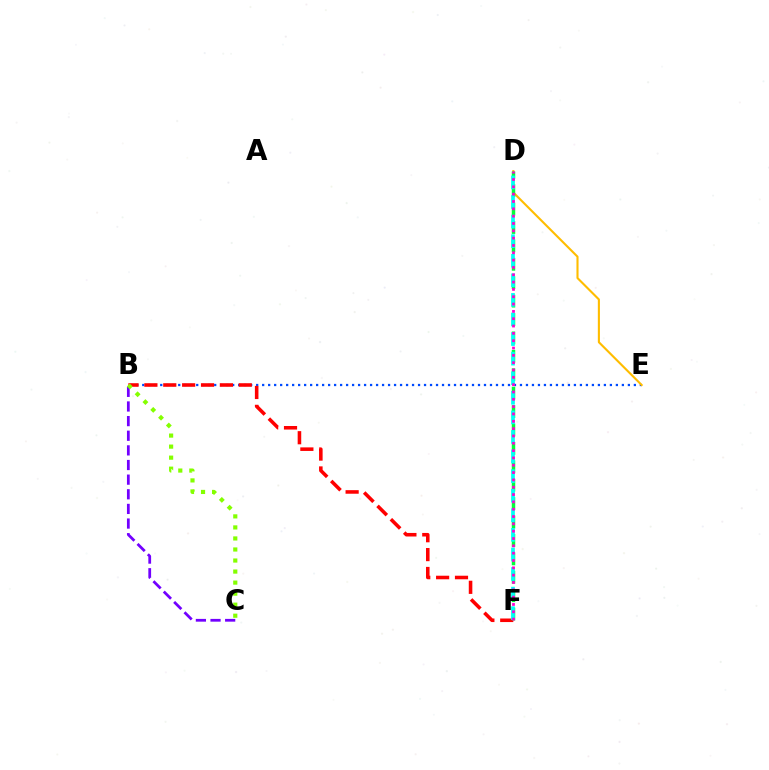{('B', 'E'): [{'color': '#004bff', 'line_style': 'dotted', 'thickness': 1.63}], ('B', 'C'): [{'color': '#7200ff', 'line_style': 'dashed', 'thickness': 1.99}, {'color': '#84ff00', 'line_style': 'dotted', 'thickness': 3.0}], ('D', 'E'): [{'color': '#ffbd00', 'line_style': 'solid', 'thickness': 1.52}], ('B', 'F'): [{'color': '#ff0000', 'line_style': 'dashed', 'thickness': 2.56}], ('D', 'F'): [{'color': '#00ff39', 'line_style': 'dashed', 'thickness': 2.5}, {'color': '#00fff6', 'line_style': 'dashed', 'thickness': 2.66}, {'color': '#ff00cf', 'line_style': 'dotted', 'thickness': 1.99}]}